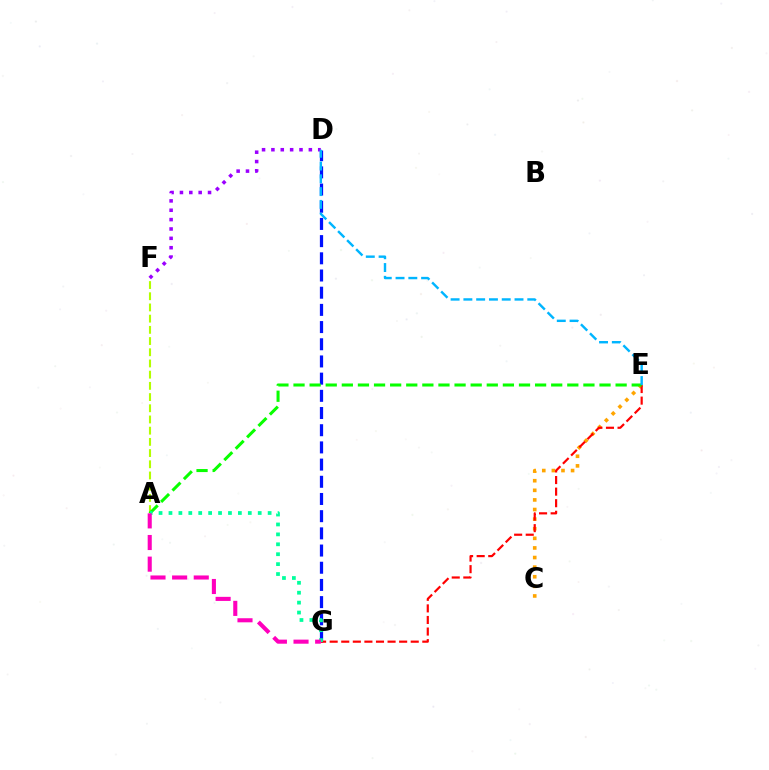{('C', 'E'): [{'color': '#ffa500', 'line_style': 'dotted', 'thickness': 2.61}], ('D', 'F'): [{'color': '#9b00ff', 'line_style': 'dotted', 'thickness': 2.54}], ('D', 'G'): [{'color': '#0010ff', 'line_style': 'dashed', 'thickness': 2.34}], ('A', 'F'): [{'color': '#b3ff00', 'line_style': 'dashed', 'thickness': 1.52}], ('E', 'G'): [{'color': '#ff0000', 'line_style': 'dashed', 'thickness': 1.57}], ('A', 'E'): [{'color': '#08ff00', 'line_style': 'dashed', 'thickness': 2.19}], ('A', 'G'): [{'color': '#00ff9d', 'line_style': 'dotted', 'thickness': 2.69}, {'color': '#ff00bd', 'line_style': 'dashed', 'thickness': 2.94}], ('D', 'E'): [{'color': '#00b5ff', 'line_style': 'dashed', 'thickness': 1.74}]}